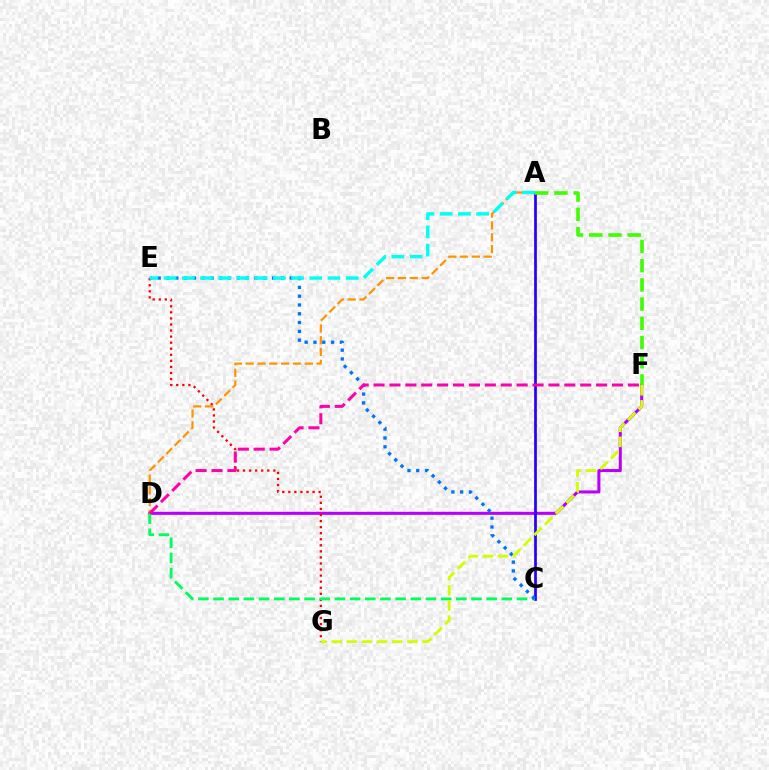{('D', 'F'): [{'color': '#b900ff', 'line_style': 'solid', 'thickness': 2.2}, {'color': '#ff00ac', 'line_style': 'dashed', 'thickness': 2.16}], ('A', 'C'): [{'color': '#2500ff', 'line_style': 'solid', 'thickness': 1.95}], ('E', 'G'): [{'color': '#ff0000', 'line_style': 'dotted', 'thickness': 1.65}], ('C', 'D'): [{'color': '#00ff5c', 'line_style': 'dashed', 'thickness': 2.06}], ('A', 'D'): [{'color': '#ff9400', 'line_style': 'dashed', 'thickness': 1.61}], ('A', 'F'): [{'color': '#3dff00', 'line_style': 'dashed', 'thickness': 2.61}], ('C', 'E'): [{'color': '#0074ff', 'line_style': 'dotted', 'thickness': 2.39}], ('A', 'E'): [{'color': '#00fff6', 'line_style': 'dashed', 'thickness': 2.47}], ('F', 'G'): [{'color': '#d1ff00', 'line_style': 'dashed', 'thickness': 2.05}]}